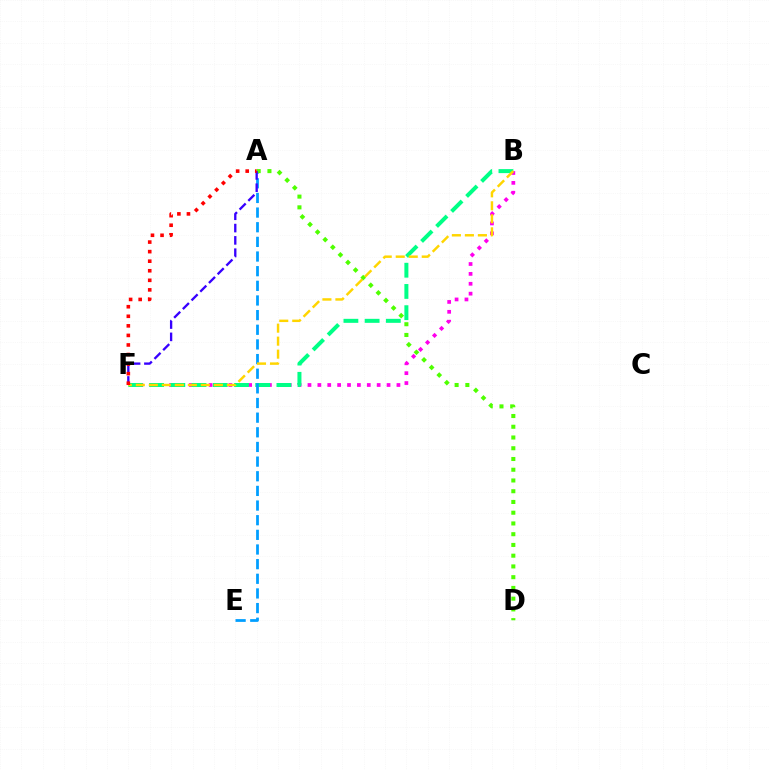{('B', 'F'): [{'color': '#ff00ed', 'line_style': 'dotted', 'thickness': 2.69}, {'color': '#00ff86', 'line_style': 'dashed', 'thickness': 2.88}, {'color': '#ffd500', 'line_style': 'dashed', 'thickness': 1.77}], ('A', 'E'): [{'color': '#009eff', 'line_style': 'dashed', 'thickness': 1.99}], ('A', 'D'): [{'color': '#4fff00', 'line_style': 'dotted', 'thickness': 2.92}], ('A', 'F'): [{'color': '#3700ff', 'line_style': 'dashed', 'thickness': 1.67}, {'color': '#ff0000', 'line_style': 'dotted', 'thickness': 2.6}]}